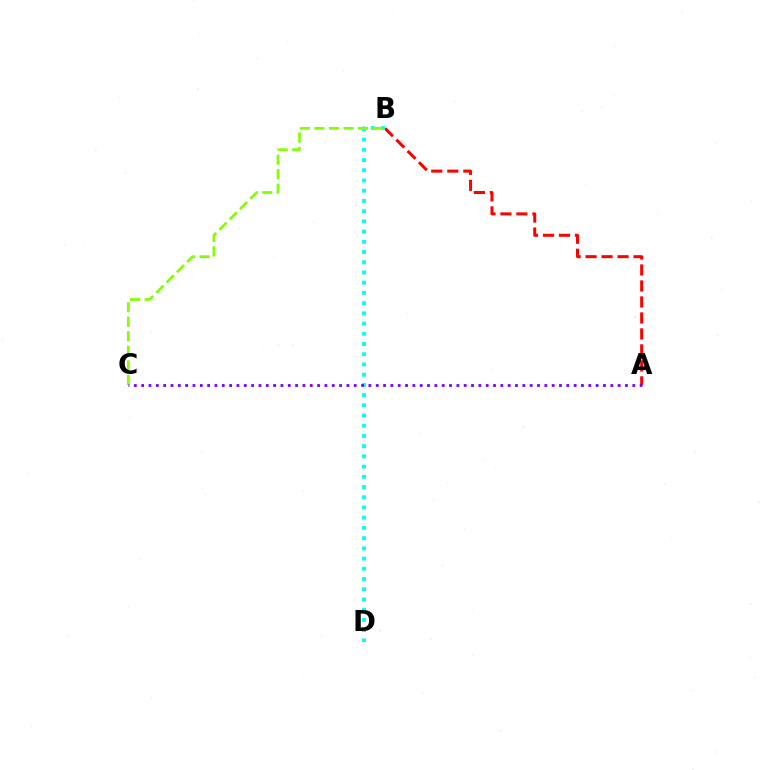{('A', 'B'): [{'color': '#ff0000', 'line_style': 'dashed', 'thickness': 2.17}], ('B', 'D'): [{'color': '#00fff6', 'line_style': 'dotted', 'thickness': 2.78}], ('B', 'C'): [{'color': '#84ff00', 'line_style': 'dashed', 'thickness': 1.98}], ('A', 'C'): [{'color': '#7200ff', 'line_style': 'dotted', 'thickness': 1.99}]}